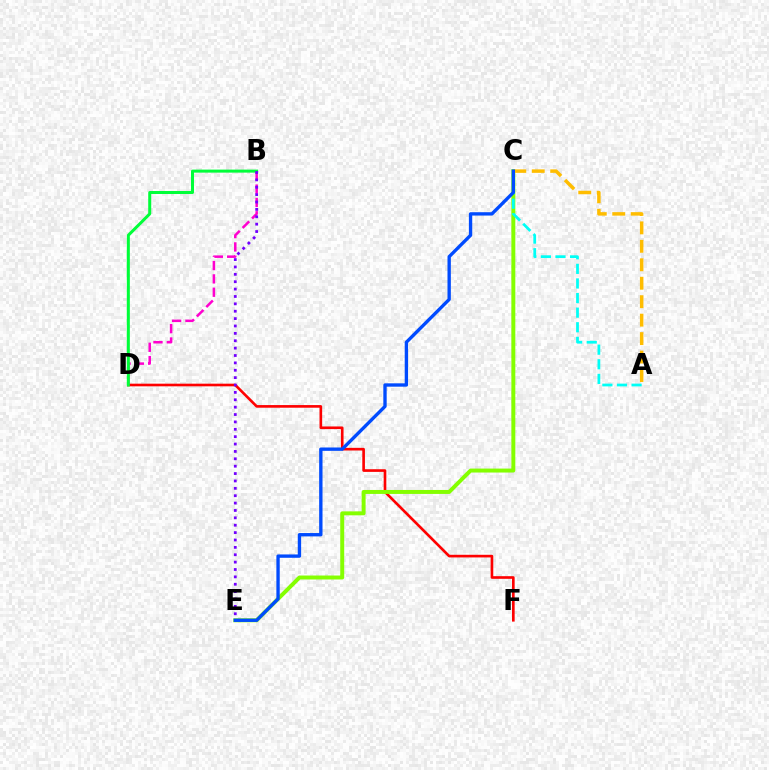{('D', 'F'): [{'color': '#ff0000', 'line_style': 'solid', 'thickness': 1.9}], ('C', 'E'): [{'color': '#84ff00', 'line_style': 'solid', 'thickness': 2.85}, {'color': '#004bff', 'line_style': 'solid', 'thickness': 2.41}], ('B', 'D'): [{'color': '#ff00cf', 'line_style': 'dashed', 'thickness': 1.81}, {'color': '#00ff39', 'line_style': 'solid', 'thickness': 2.17}], ('A', 'C'): [{'color': '#00fff6', 'line_style': 'dashed', 'thickness': 1.98}, {'color': '#ffbd00', 'line_style': 'dashed', 'thickness': 2.51}], ('B', 'E'): [{'color': '#7200ff', 'line_style': 'dotted', 'thickness': 2.0}]}